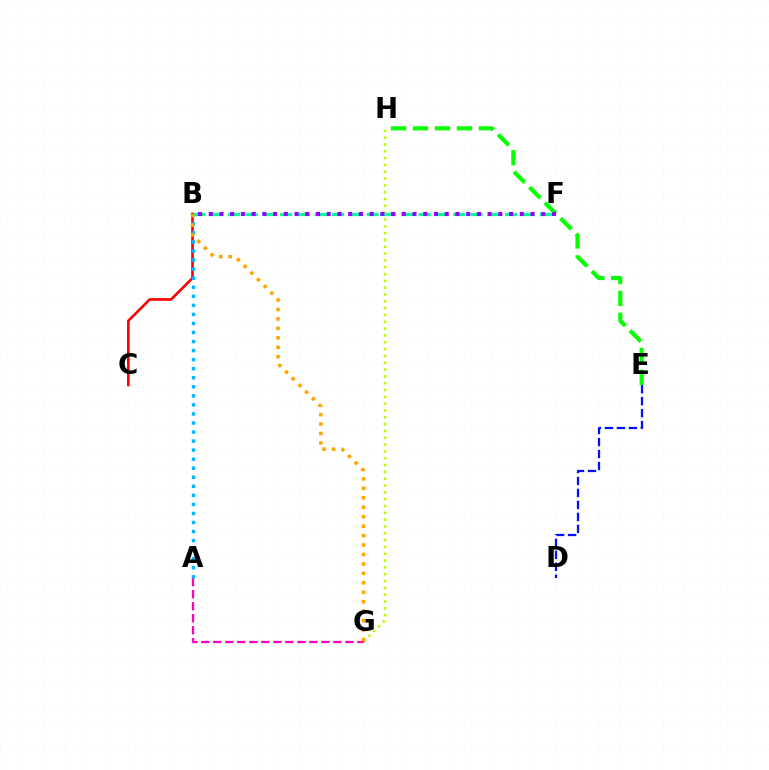{('G', 'H'): [{'color': '#b3ff00', 'line_style': 'dotted', 'thickness': 1.85}], ('B', 'C'): [{'color': '#ff0000', 'line_style': 'solid', 'thickness': 1.89}], ('A', 'G'): [{'color': '#ff00bd', 'line_style': 'dashed', 'thickness': 1.63}], ('A', 'B'): [{'color': '#00b5ff', 'line_style': 'dotted', 'thickness': 2.46}], ('B', 'F'): [{'color': '#00ff9d', 'line_style': 'dashed', 'thickness': 2.35}, {'color': '#9b00ff', 'line_style': 'dotted', 'thickness': 2.91}], ('D', 'E'): [{'color': '#0010ff', 'line_style': 'dashed', 'thickness': 1.63}], ('E', 'H'): [{'color': '#08ff00', 'line_style': 'dashed', 'thickness': 2.98}], ('B', 'G'): [{'color': '#ffa500', 'line_style': 'dotted', 'thickness': 2.57}]}